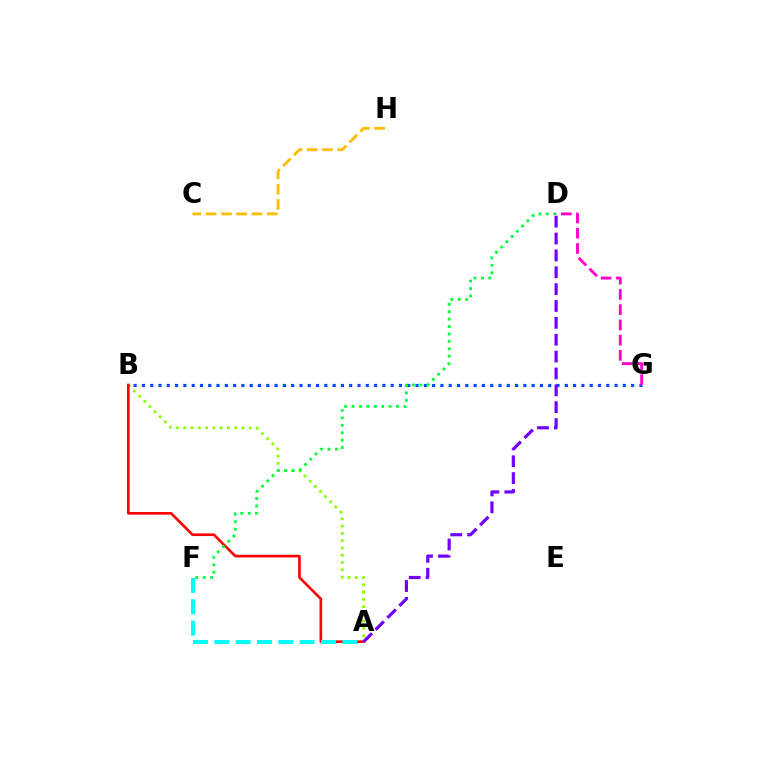{('B', 'G'): [{'color': '#004bff', 'line_style': 'dotted', 'thickness': 2.25}], ('D', 'G'): [{'color': '#ff00cf', 'line_style': 'dashed', 'thickness': 2.07}], ('A', 'B'): [{'color': '#84ff00', 'line_style': 'dotted', 'thickness': 1.98}, {'color': '#ff0000', 'line_style': 'solid', 'thickness': 1.9}], ('A', 'F'): [{'color': '#00fff6', 'line_style': 'dashed', 'thickness': 2.9}], ('D', 'F'): [{'color': '#00ff39', 'line_style': 'dotted', 'thickness': 2.02}], ('A', 'D'): [{'color': '#7200ff', 'line_style': 'dashed', 'thickness': 2.29}], ('C', 'H'): [{'color': '#ffbd00', 'line_style': 'dashed', 'thickness': 2.07}]}